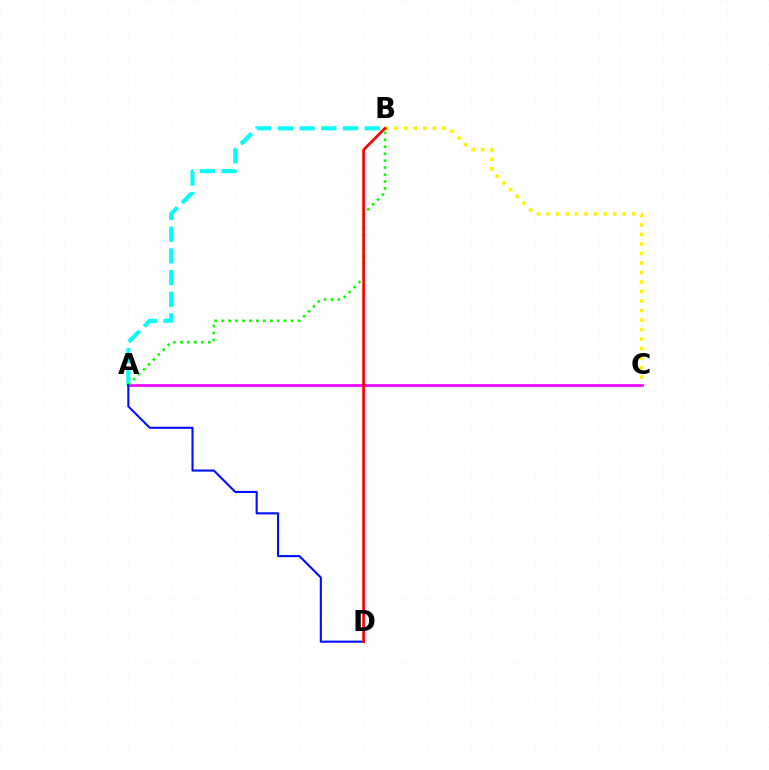{('A', 'C'): [{'color': '#ee00ff', 'line_style': 'solid', 'thickness': 1.93}], ('B', 'C'): [{'color': '#fcf500', 'line_style': 'dotted', 'thickness': 2.58}], ('A', 'B'): [{'color': '#00fff6', 'line_style': 'dashed', 'thickness': 2.95}, {'color': '#08ff00', 'line_style': 'dotted', 'thickness': 1.89}], ('A', 'D'): [{'color': '#0010ff', 'line_style': 'solid', 'thickness': 1.51}], ('B', 'D'): [{'color': '#ff0000', 'line_style': 'solid', 'thickness': 1.95}]}